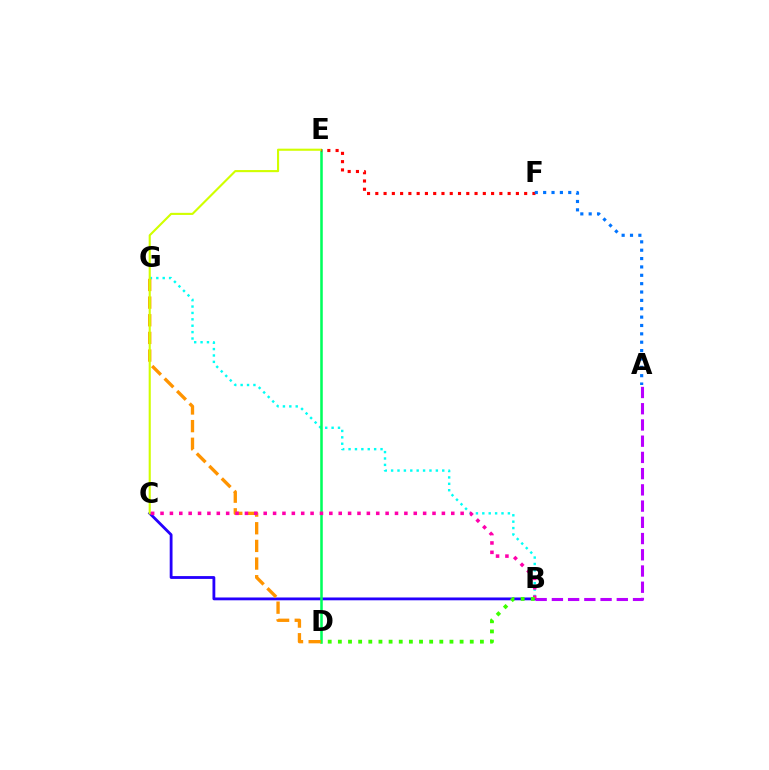{('B', 'C'): [{'color': '#2500ff', 'line_style': 'solid', 'thickness': 2.03}, {'color': '#ff00ac', 'line_style': 'dotted', 'thickness': 2.55}], ('B', 'G'): [{'color': '#00fff6', 'line_style': 'dotted', 'thickness': 1.74}], ('D', 'E'): [{'color': '#00ff5c', 'line_style': 'solid', 'thickness': 1.83}], ('D', 'G'): [{'color': '#ff9400', 'line_style': 'dashed', 'thickness': 2.4}], ('C', 'E'): [{'color': '#d1ff00', 'line_style': 'solid', 'thickness': 1.52}], ('A', 'B'): [{'color': '#b900ff', 'line_style': 'dashed', 'thickness': 2.2}], ('E', 'F'): [{'color': '#ff0000', 'line_style': 'dotted', 'thickness': 2.25}], ('B', 'D'): [{'color': '#3dff00', 'line_style': 'dotted', 'thickness': 2.76}], ('A', 'F'): [{'color': '#0074ff', 'line_style': 'dotted', 'thickness': 2.27}]}